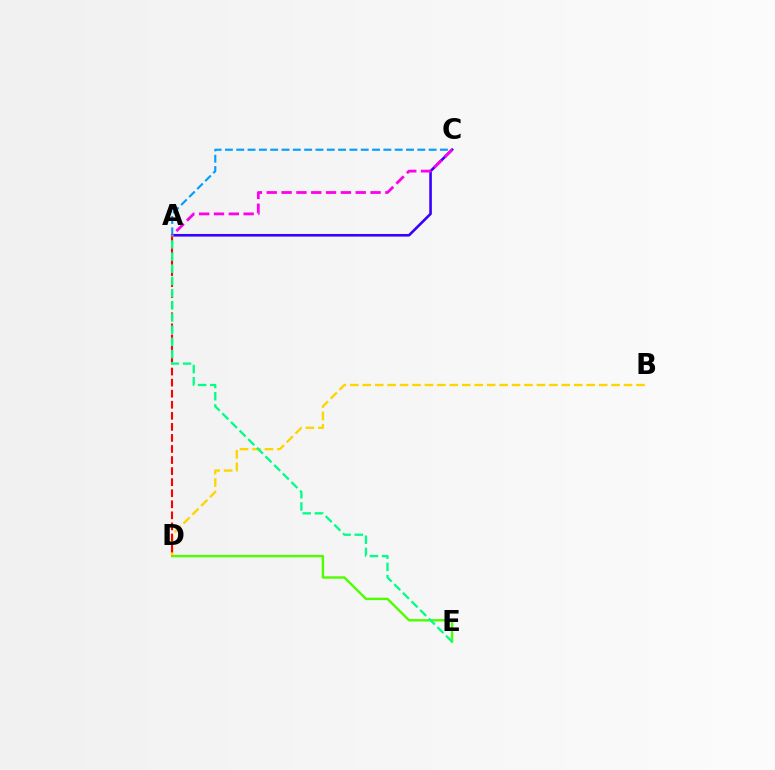{('A', 'C'): [{'color': '#3700ff', 'line_style': 'solid', 'thickness': 1.88}, {'color': '#009eff', 'line_style': 'dashed', 'thickness': 1.54}, {'color': '#ff00ed', 'line_style': 'dashed', 'thickness': 2.01}], ('D', 'E'): [{'color': '#4fff00', 'line_style': 'solid', 'thickness': 1.73}], ('B', 'D'): [{'color': '#ffd500', 'line_style': 'dashed', 'thickness': 1.69}], ('A', 'D'): [{'color': '#ff0000', 'line_style': 'dashed', 'thickness': 1.5}], ('A', 'E'): [{'color': '#00ff86', 'line_style': 'dashed', 'thickness': 1.65}]}